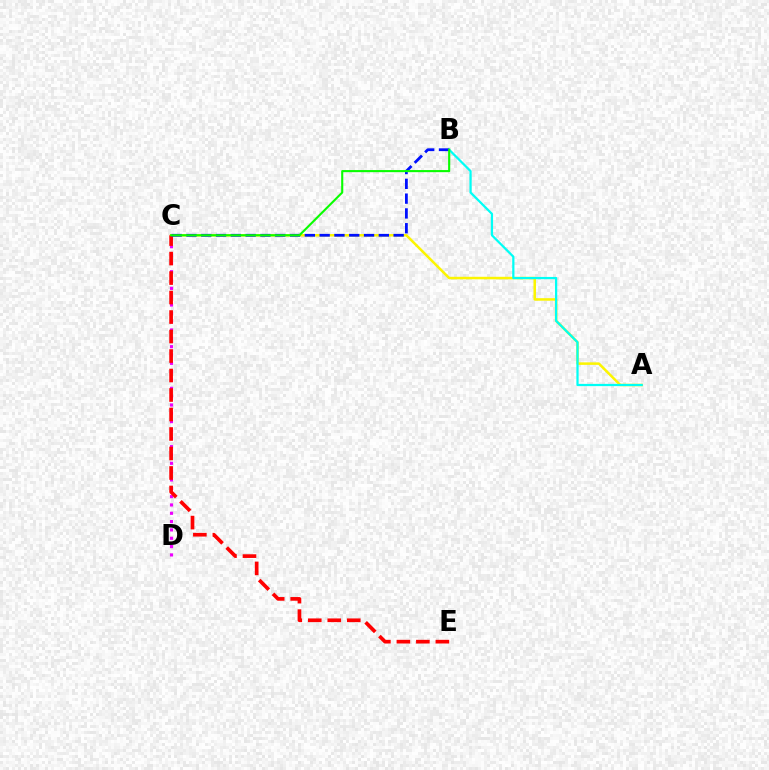{('C', 'D'): [{'color': '#ee00ff', 'line_style': 'dotted', 'thickness': 2.26}], ('A', 'C'): [{'color': '#fcf500', 'line_style': 'solid', 'thickness': 1.82}], ('C', 'E'): [{'color': '#ff0000', 'line_style': 'dashed', 'thickness': 2.65}], ('A', 'B'): [{'color': '#00fff6', 'line_style': 'solid', 'thickness': 1.61}], ('B', 'C'): [{'color': '#0010ff', 'line_style': 'dashed', 'thickness': 2.01}, {'color': '#08ff00', 'line_style': 'solid', 'thickness': 1.52}]}